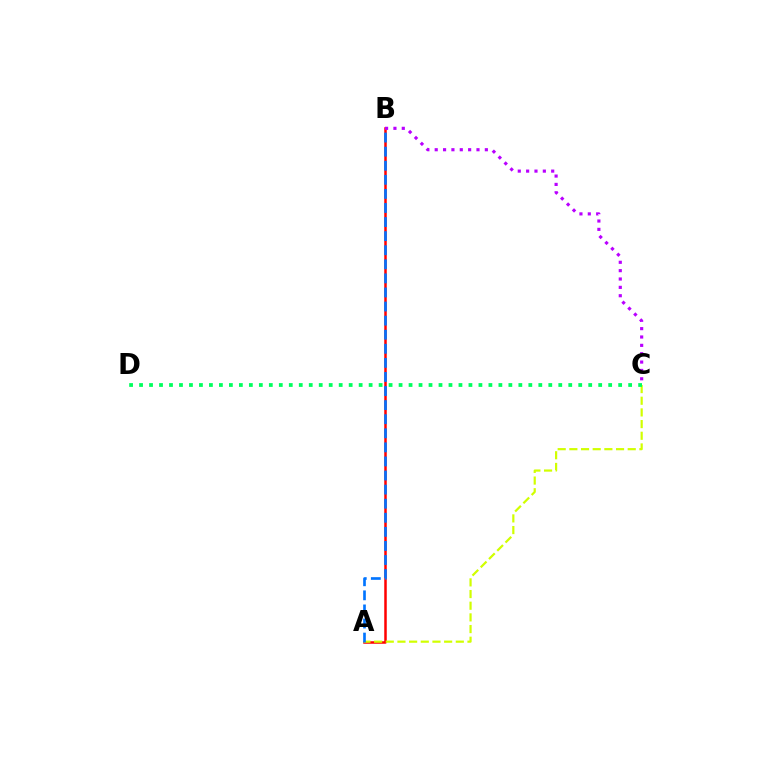{('A', 'B'): [{'color': '#ff0000', 'line_style': 'solid', 'thickness': 1.81}, {'color': '#0074ff', 'line_style': 'dashed', 'thickness': 1.91}], ('A', 'C'): [{'color': '#d1ff00', 'line_style': 'dashed', 'thickness': 1.59}], ('B', 'C'): [{'color': '#b900ff', 'line_style': 'dotted', 'thickness': 2.27}], ('C', 'D'): [{'color': '#00ff5c', 'line_style': 'dotted', 'thickness': 2.71}]}